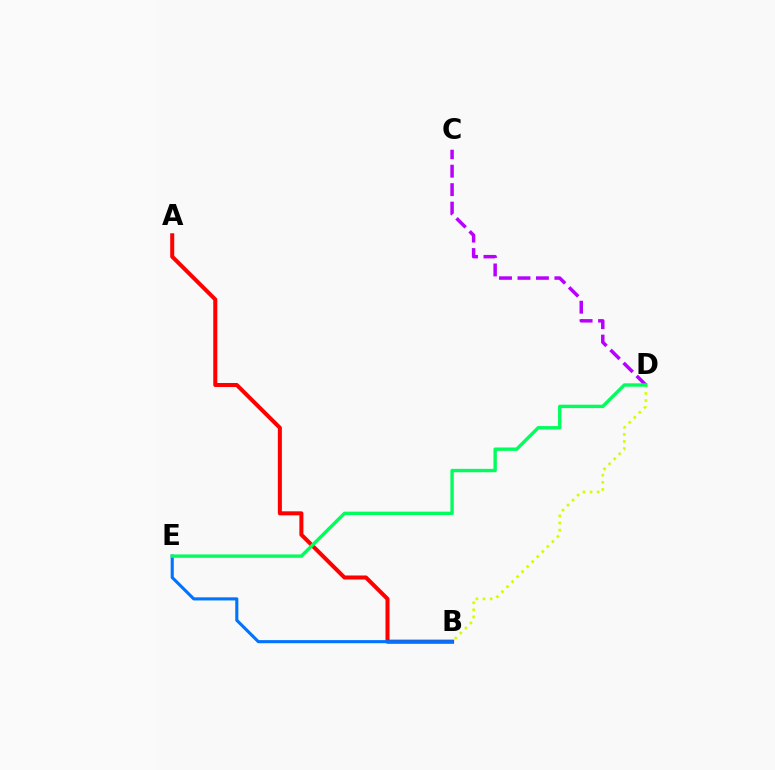{('A', 'B'): [{'color': '#ff0000', 'line_style': 'solid', 'thickness': 2.9}], ('B', 'E'): [{'color': '#0074ff', 'line_style': 'solid', 'thickness': 2.24}], ('B', 'D'): [{'color': '#d1ff00', 'line_style': 'dotted', 'thickness': 1.93}], ('C', 'D'): [{'color': '#b900ff', 'line_style': 'dashed', 'thickness': 2.51}], ('D', 'E'): [{'color': '#00ff5c', 'line_style': 'solid', 'thickness': 2.44}]}